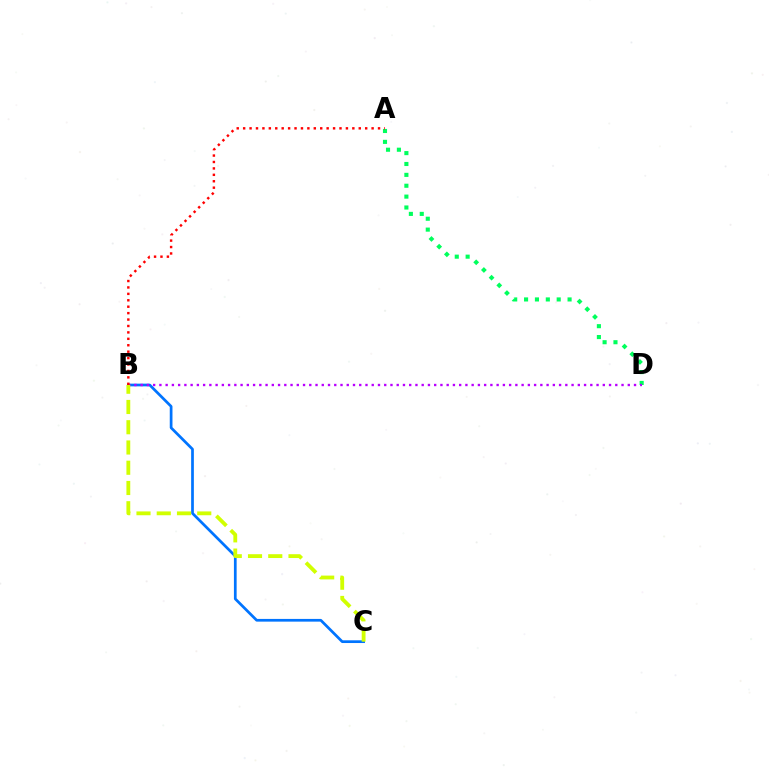{('B', 'C'): [{'color': '#0074ff', 'line_style': 'solid', 'thickness': 1.96}, {'color': '#d1ff00', 'line_style': 'dashed', 'thickness': 2.75}], ('A', 'D'): [{'color': '#00ff5c', 'line_style': 'dotted', 'thickness': 2.96}], ('B', 'D'): [{'color': '#b900ff', 'line_style': 'dotted', 'thickness': 1.7}], ('A', 'B'): [{'color': '#ff0000', 'line_style': 'dotted', 'thickness': 1.75}]}